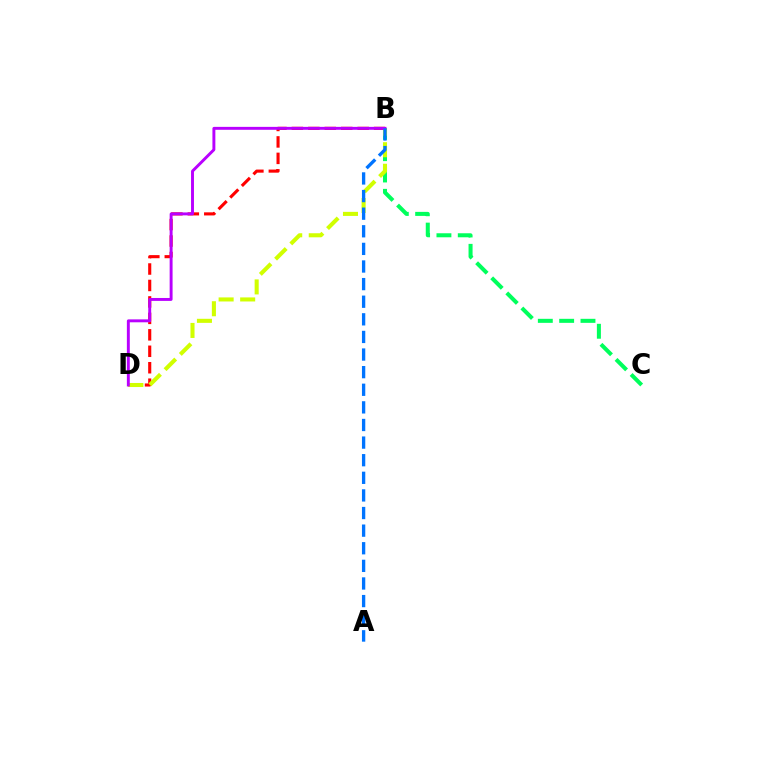{('B', 'C'): [{'color': '#00ff5c', 'line_style': 'dashed', 'thickness': 2.9}], ('B', 'D'): [{'color': '#ff0000', 'line_style': 'dashed', 'thickness': 2.24}, {'color': '#d1ff00', 'line_style': 'dashed', 'thickness': 2.93}, {'color': '#b900ff', 'line_style': 'solid', 'thickness': 2.11}], ('A', 'B'): [{'color': '#0074ff', 'line_style': 'dashed', 'thickness': 2.39}]}